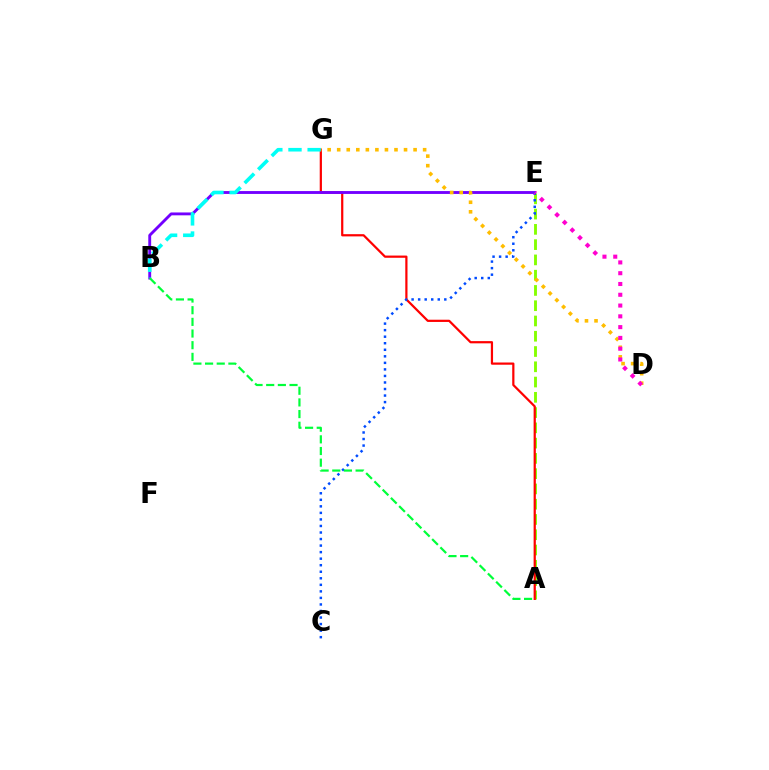{('A', 'E'): [{'color': '#84ff00', 'line_style': 'dashed', 'thickness': 2.07}], ('A', 'G'): [{'color': '#ff0000', 'line_style': 'solid', 'thickness': 1.6}], ('B', 'E'): [{'color': '#7200ff', 'line_style': 'solid', 'thickness': 2.06}], ('C', 'E'): [{'color': '#004bff', 'line_style': 'dotted', 'thickness': 1.78}], ('D', 'G'): [{'color': '#ffbd00', 'line_style': 'dotted', 'thickness': 2.59}], ('D', 'E'): [{'color': '#ff00cf', 'line_style': 'dotted', 'thickness': 2.93}], ('A', 'B'): [{'color': '#00ff39', 'line_style': 'dashed', 'thickness': 1.58}], ('B', 'G'): [{'color': '#00fff6', 'line_style': 'dashed', 'thickness': 2.6}]}